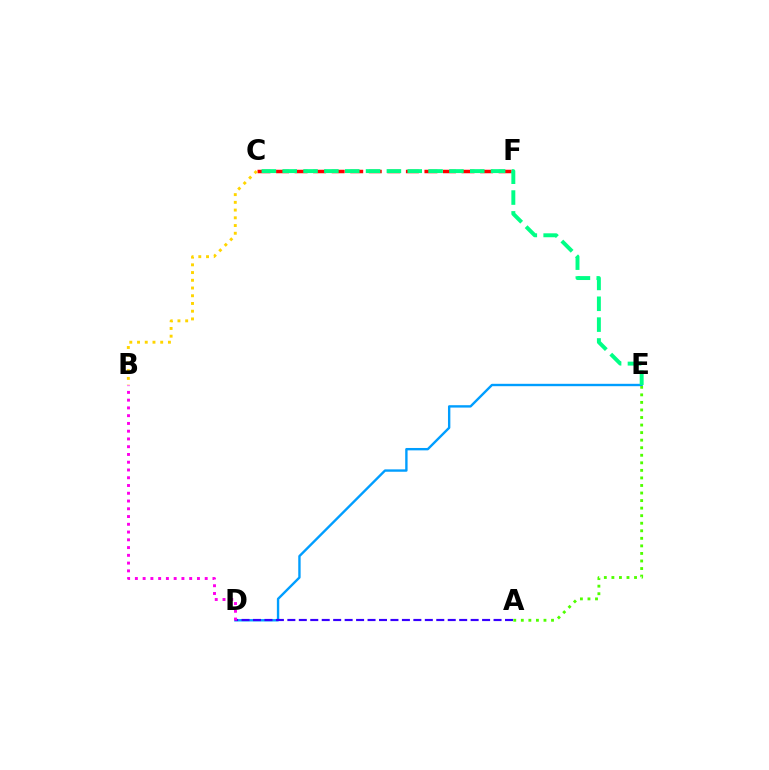{('C', 'F'): [{'color': '#ff0000', 'line_style': 'dashed', 'thickness': 2.52}], ('D', 'E'): [{'color': '#009eff', 'line_style': 'solid', 'thickness': 1.71}], ('B', 'C'): [{'color': '#ffd500', 'line_style': 'dotted', 'thickness': 2.1}], ('A', 'E'): [{'color': '#4fff00', 'line_style': 'dotted', 'thickness': 2.05}], ('C', 'E'): [{'color': '#00ff86', 'line_style': 'dashed', 'thickness': 2.83}], ('A', 'D'): [{'color': '#3700ff', 'line_style': 'dashed', 'thickness': 1.56}], ('B', 'D'): [{'color': '#ff00ed', 'line_style': 'dotted', 'thickness': 2.11}]}